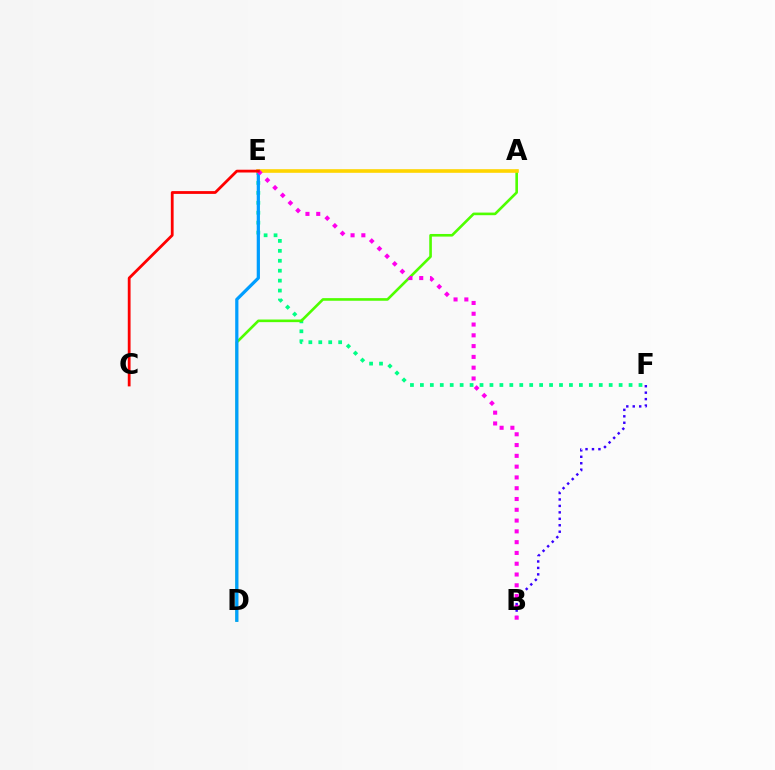{('E', 'F'): [{'color': '#00ff86', 'line_style': 'dotted', 'thickness': 2.7}], ('A', 'D'): [{'color': '#4fff00', 'line_style': 'solid', 'thickness': 1.89}], ('D', 'E'): [{'color': '#009eff', 'line_style': 'solid', 'thickness': 2.32}], ('B', 'F'): [{'color': '#3700ff', 'line_style': 'dotted', 'thickness': 1.75}], ('A', 'E'): [{'color': '#ffd500', 'line_style': 'solid', 'thickness': 2.61}], ('B', 'E'): [{'color': '#ff00ed', 'line_style': 'dotted', 'thickness': 2.93}], ('C', 'E'): [{'color': '#ff0000', 'line_style': 'solid', 'thickness': 2.01}]}